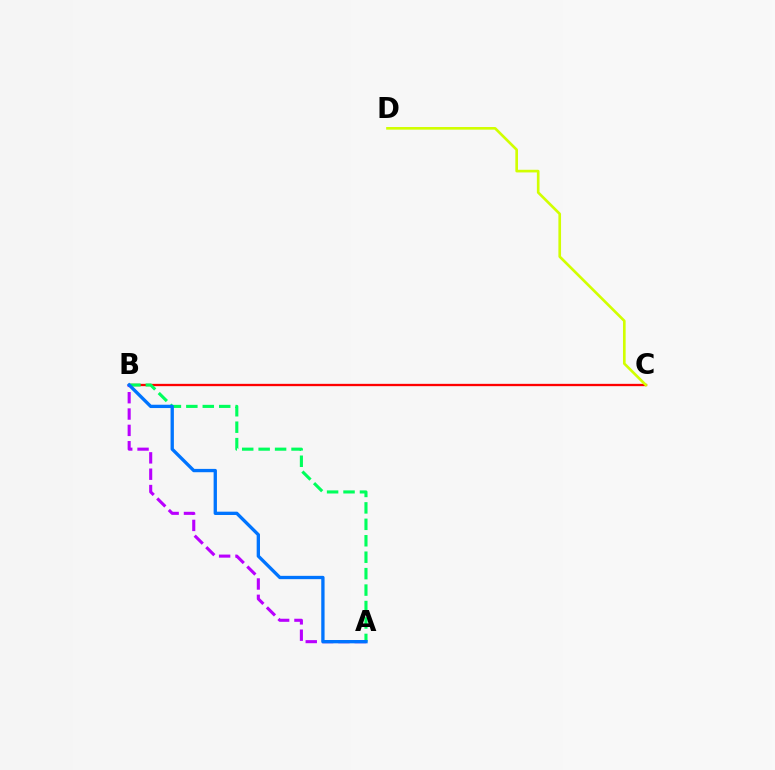{('B', 'C'): [{'color': '#ff0000', 'line_style': 'solid', 'thickness': 1.66}], ('A', 'B'): [{'color': '#00ff5c', 'line_style': 'dashed', 'thickness': 2.23}, {'color': '#b900ff', 'line_style': 'dashed', 'thickness': 2.22}, {'color': '#0074ff', 'line_style': 'solid', 'thickness': 2.39}], ('C', 'D'): [{'color': '#d1ff00', 'line_style': 'solid', 'thickness': 1.91}]}